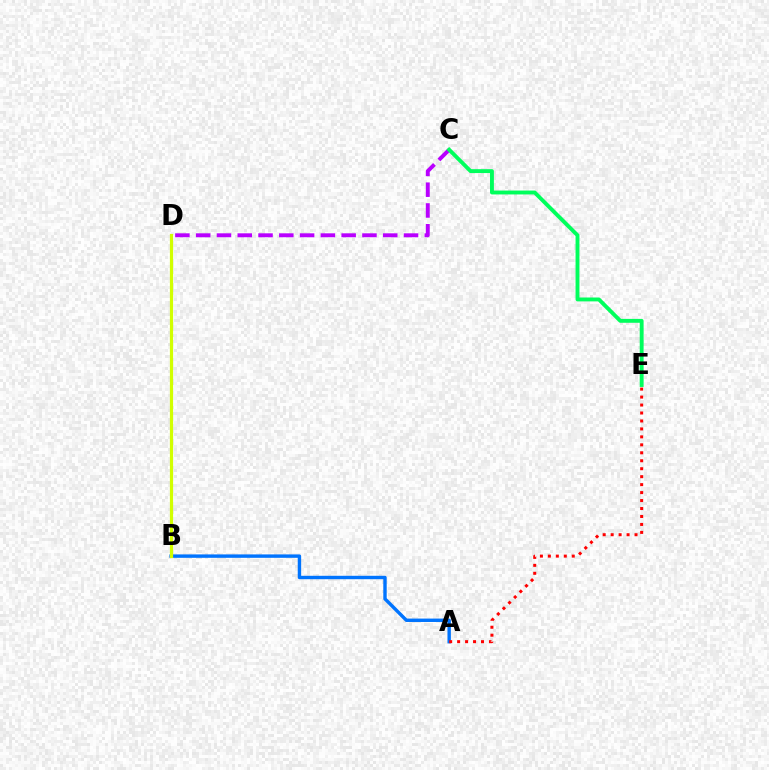{('A', 'B'): [{'color': '#0074ff', 'line_style': 'solid', 'thickness': 2.45}], ('B', 'D'): [{'color': '#d1ff00', 'line_style': 'solid', 'thickness': 2.31}], ('C', 'D'): [{'color': '#b900ff', 'line_style': 'dashed', 'thickness': 2.82}], ('A', 'E'): [{'color': '#ff0000', 'line_style': 'dotted', 'thickness': 2.16}], ('C', 'E'): [{'color': '#00ff5c', 'line_style': 'solid', 'thickness': 2.8}]}